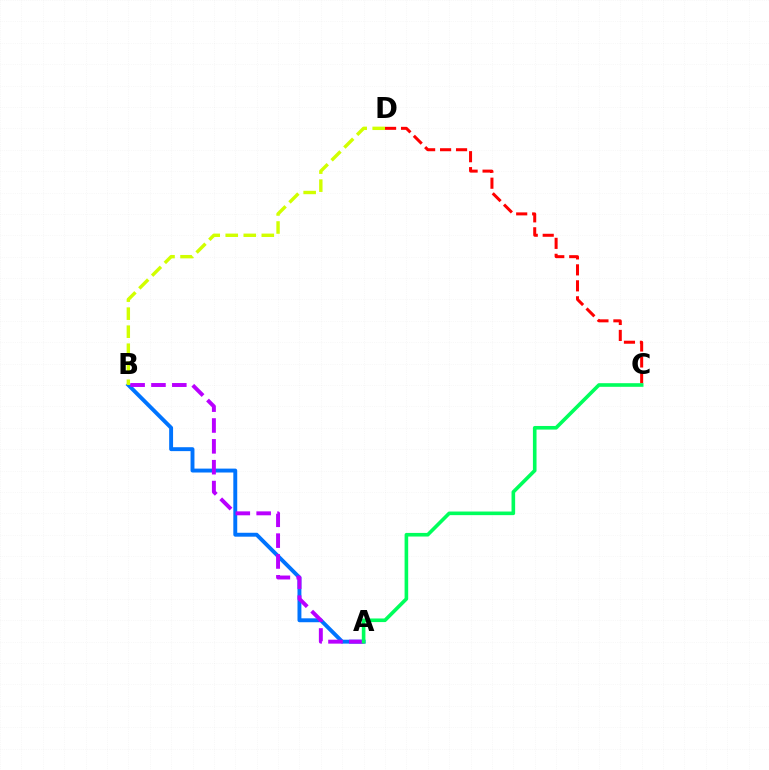{('C', 'D'): [{'color': '#ff0000', 'line_style': 'dashed', 'thickness': 2.17}], ('A', 'B'): [{'color': '#0074ff', 'line_style': 'solid', 'thickness': 2.81}, {'color': '#b900ff', 'line_style': 'dashed', 'thickness': 2.83}], ('B', 'D'): [{'color': '#d1ff00', 'line_style': 'dashed', 'thickness': 2.45}], ('A', 'C'): [{'color': '#00ff5c', 'line_style': 'solid', 'thickness': 2.6}]}